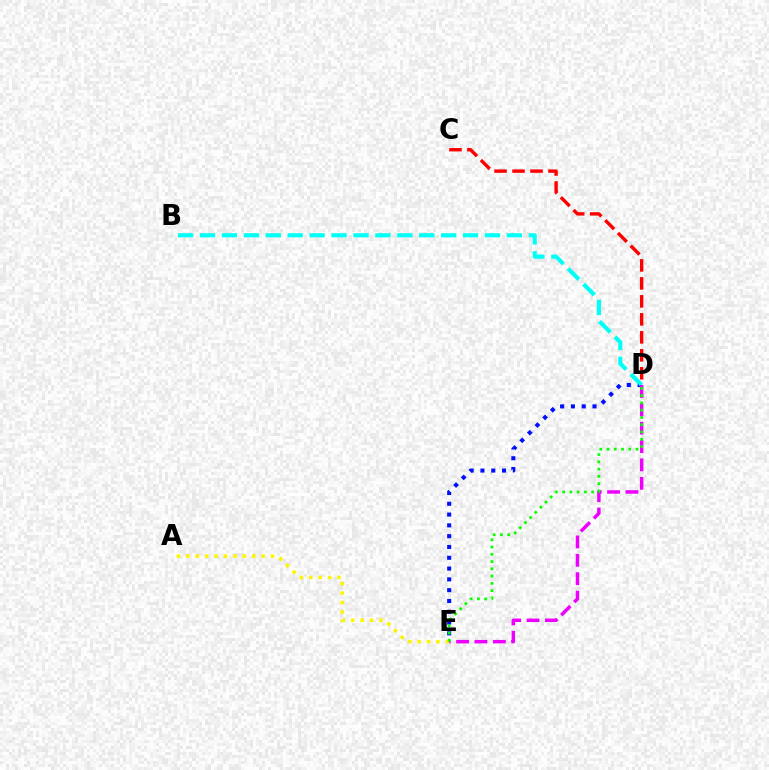{('D', 'E'): [{'color': '#0010ff', 'line_style': 'dotted', 'thickness': 2.93}, {'color': '#ee00ff', 'line_style': 'dashed', 'thickness': 2.5}, {'color': '#08ff00', 'line_style': 'dotted', 'thickness': 1.97}], ('B', 'D'): [{'color': '#00fff6', 'line_style': 'dashed', 'thickness': 2.98}], ('A', 'E'): [{'color': '#fcf500', 'line_style': 'dotted', 'thickness': 2.56}], ('C', 'D'): [{'color': '#ff0000', 'line_style': 'dashed', 'thickness': 2.44}]}